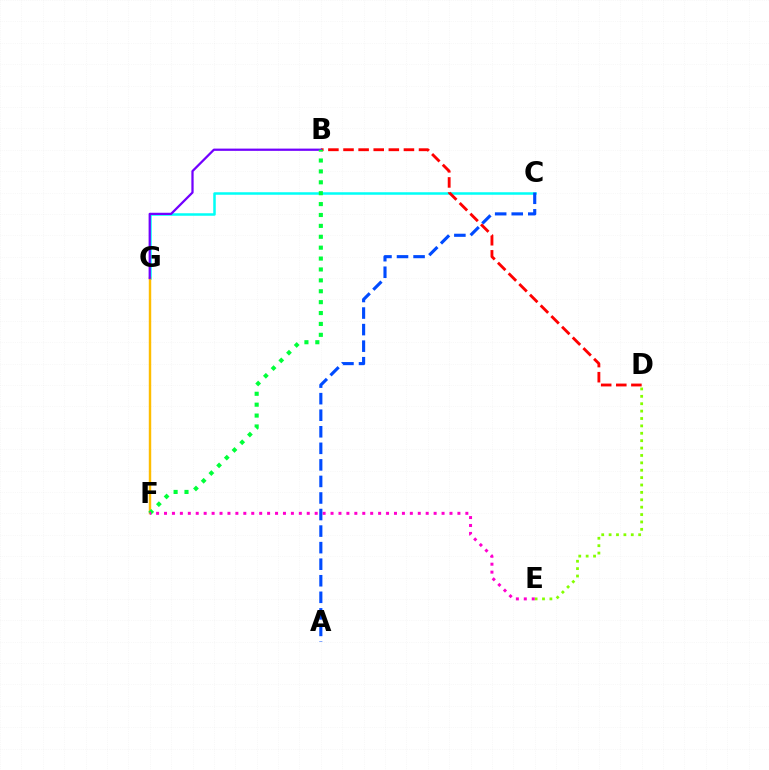{('C', 'G'): [{'color': '#00fff6', 'line_style': 'solid', 'thickness': 1.81}], ('F', 'G'): [{'color': '#ffbd00', 'line_style': 'solid', 'thickness': 1.76}], ('B', 'D'): [{'color': '#ff0000', 'line_style': 'dashed', 'thickness': 2.05}], ('B', 'G'): [{'color': '#7200ff', 'line_style': 'solid', 'thickness': 1.62}], ('B', 'F'): [{'color': '#00ff39', 'line_style': 'dotted', 'thickness': 2.96}], ('D', 'E'): [{'color': '#84ff00', 'line_style': 'dotted', 'thickness': 2.01}], ('E', 'F'): [{'color': '#ff00cf', 'line_style': 'dotted', 'thickness': 2.15}], ('A', 'C'): [{'color': '#004bff', 'line_style': 'dashed', 'thickness': 2.25}]}